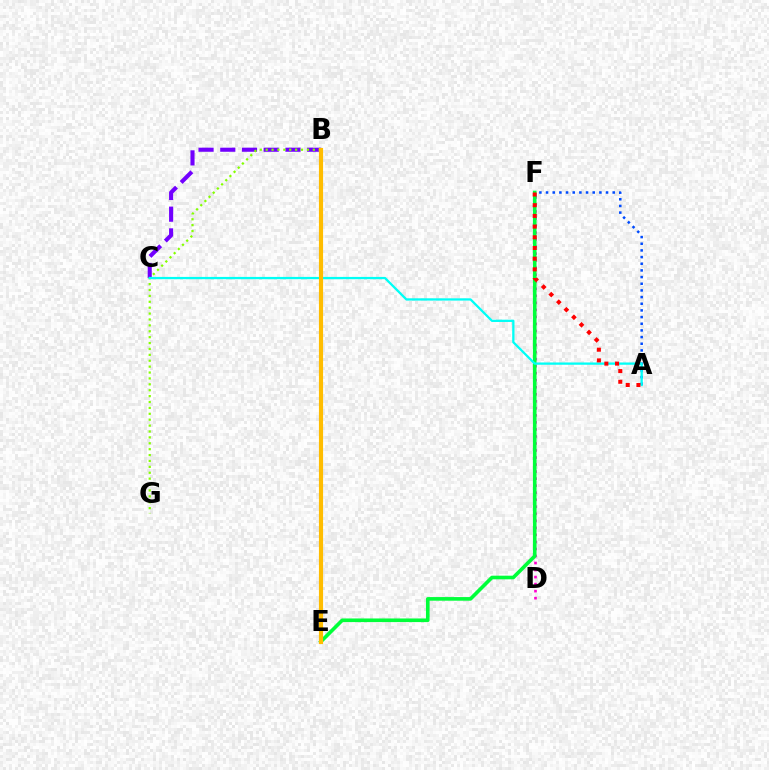{('D', 'F'): [{'color': '#ff00cf', 'line_style': 'dotted', 'thickness': 1.91}], ('B', 'C'): [{'color': '#7200ff', 'line_style': 'dashed', 'thickness': 2.95}], ('B', 'G'): [{'color': '#84ff00', 'line_style': 'dotted', 'thickness': 1.6}], ('A', 'F'): [{'color': '#004bff', 'line_style': 'dotted', 'thickness': 1.81}, {'color': '#ff0000', 'line_style': 'dotted', 'thickness': 2.9}], ('E', 'F'): [{'color': '#00ff39', 'line_style': 'solid', 'thickness': 2.61}], ('A', 'C'): [{'color': '#00fff6', 'line_style': 'solid', 'thickness': 1.64}], ('B', 'E'): [{'color': '#ffbd00', 'line_style': 'solid', 'thickness': 2.99}]}